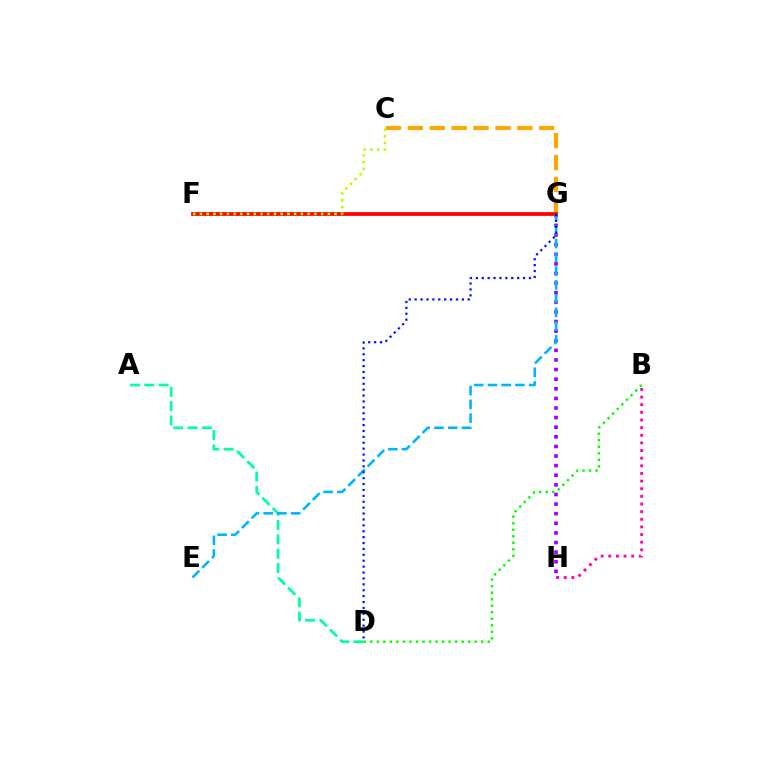{('C', 'G'): [{'color': '#ffa500', 'line_style': 'dashed', 'thickness': 2.98}], ('G', 'H'): [{'color': '#9b00ff', 'line_style': 'dotted', 'thickness': 2.61}], ('A', 'D'): [{'color': '#00ff9d', 'line_style': 'dashed', 'thickness': 1.95}], ('F', 'G'): [{'color': '#ff0000', 'line_style': 'solid', 'thickness': 2.7}], ('B', 'H'): [{'color': '#ff00bd', 'line_style': 'dotted', 'thickness': 2.07}], ('C', 'F'): [{'color': '#b3ff00', 'line_style': 'dotted', 'thickness': 1.83}], ('E', 'G'): [{'color': '#00b5ff', 'line_style': 'dashed', 'thickness': 1.87}], ('B', 'D'): [{'color': '#08ff00', 'line_style': 'dotted', 'thickness': 1.77}], ('D', 'G'): [{'color': '#0010ff', 'line_style': 'dotted', 'thickness': 1.6}]}